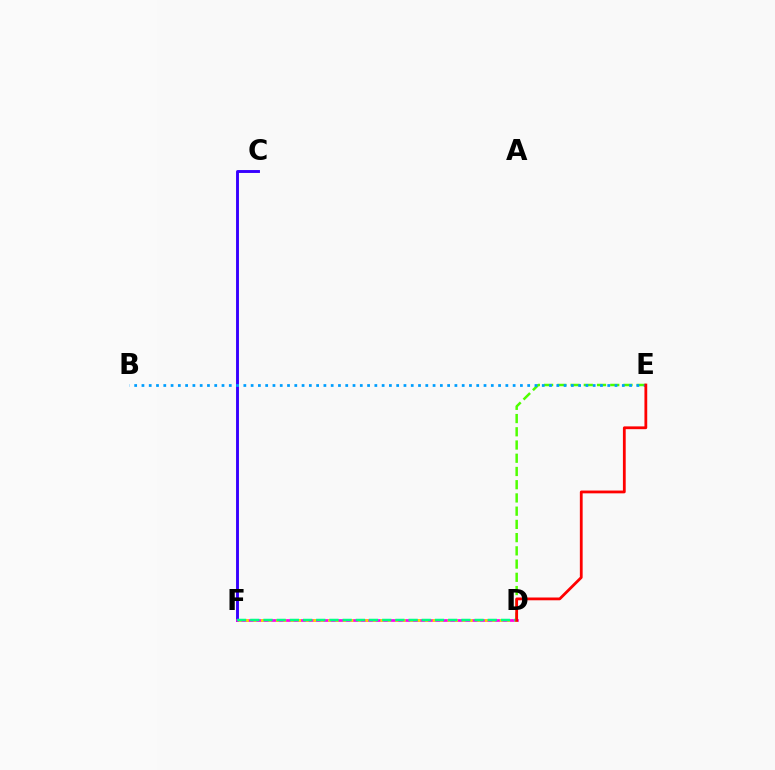{('C', 'F'): [{'color': '#3700ff', 'line_style': 'solid', 'thickness': 2.09}], ('D', 'F'): [{'color': '#ff00ed', 'line_style': 'solid', 'thickness': 1.95}, {'color': '#ffd500', 'line_style': 'dotted', 'thickness': 2.03}, {'color': '#00ff86', 'line_style': 'dashed', 'thickness': 1.79}], ('D', 'E'): [{'color': '#4fff00', 'line_style': 'dashed', 'thickness': 1.8}, {'color': '#ff0000', 'line_style': 'solid', 'thickness': 2.01}], ('B', 'E'): [{'color': '#009eff', 'line_style': 'dotted', 'thickness': 1.98}]}